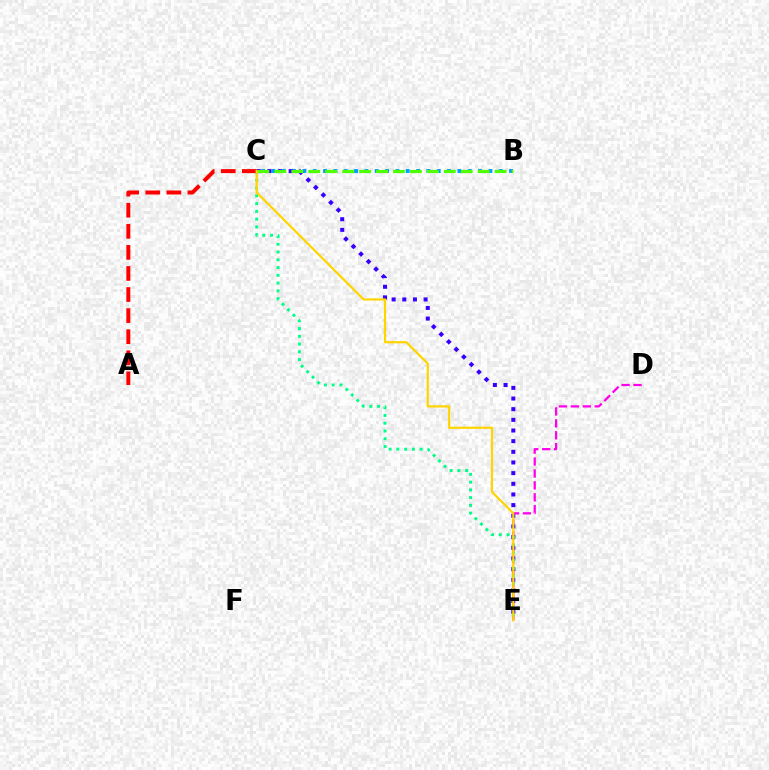{('B', 'C'): [{'color': '#009eff', 'line_style': 'dotted', 'thickness': 2.81}, {'color': '#4fff00', 'line_style': 'dashed', 'thickness': 2.3}], ('D', 'E'): [{'color': '#ff00ed', 'line_style': 'dashed', 'thickness': 1.62}], ('C', 'E'): [{'color': '#3700ff', 'line_style': 'dotted', 'thickness': 2.9}, {'color': '#00ff86', 'line_style': 'dotted', 'thickness': 2.11}, {'color': '#ffd500', 'line_style': 'solid', 'thickness': 1.59}], ('A', 'C'): [{'color': '#ff0000', 'line_style': 'dashed', 'thickness': 2.86}]}